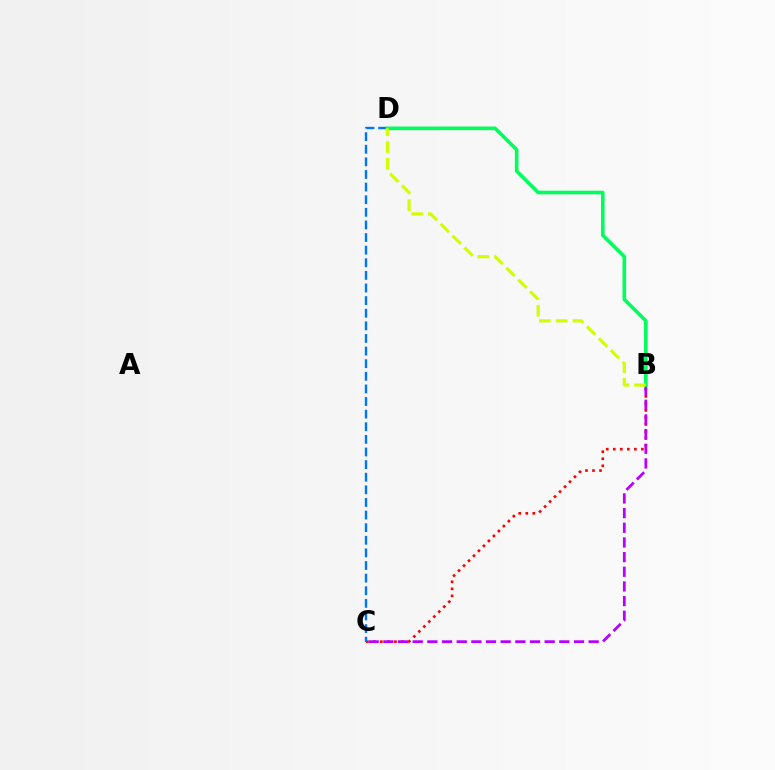{('B', 'C'): [{'color': '#ff0000', 'line_style': 'dotted', 'thickness': 1.91}, {'color': '#b900ff', 'line_style': 'dashed', 'thickness': 1.99}], ('C', 'D'): [{'color': '#0074ff', 'line_style': 'dashed', 'thickness': 1.71}], ('B', 'D'): [{'color': '#00ff5c', 'line_style': 'solid', 'thickness': 2.61}, {'color': '#d1ff00', 'line_style': 'dashed', 'thickness': 2.28}]}